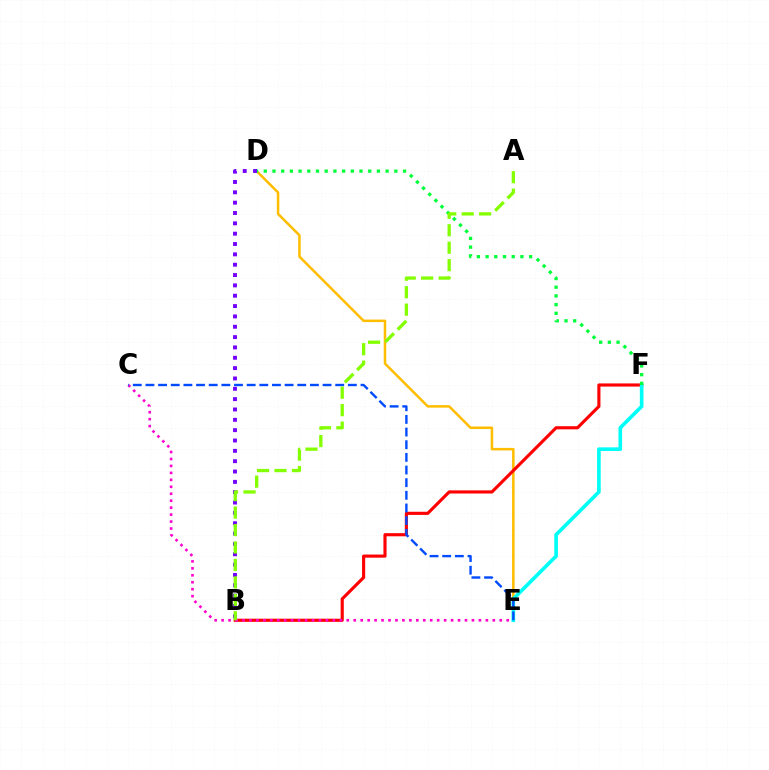{('D', 'E'): [{'color': '#ffbd00', 'line_style': 'solid', 'thickness': 1.82}], ('B', 'F'): [{'color': '#ff0000', 'line_style': 'solid', 'thickness': 2.26}], ('E', 'F'): [{'color': '#00fff6', 'line_style': 'solid', 'thickness': 2.63}], ('C', 'E'): [{'color': '#ff00cf', 'line_style': 'dotted', 'thickness': 1.89}, {'color': '#004bff', 'line_style': 'dashed', 'thickness': 1.72}], ('D', 'F'): [{'color': '#00ff39', 'line_style': 'dotted', 'thickness': 2.36}], ('B', 'D'): [{'color': '#7200ff', 'line_style': 'dotted', 'thickness': 2.81}], ('A', 'B'): [{'color': '#84ff00', 'line_style': 'dashed', 'thickness': 2.37}]}